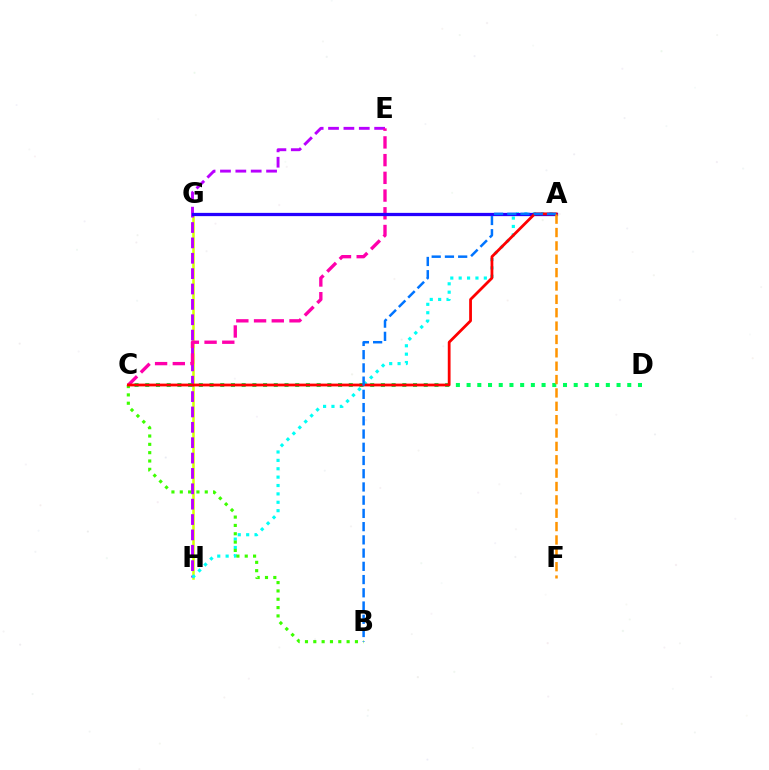{('G', 'H'): [{'color': '#d1ff00', 'line_style': 'solid', 'thickness': 1.8}], ('E', 'H'): [{'color': '#b900ff', 'line_style': 'dashed', 'thickness': 2.09}], ('A', 'H'): [{'color': '#00fff6', 'line_style': 'dotted', 'thickness': 2.28}], ('C', 'D'): [{'color': '#00ff5c', 'line_style': 'dotted', 'thickness': 2.91}], ('C', 'E'): [{'color': '#ff00ac', 'line_style': 'dashed', 'thickness': 2.41}], ('A', 'G'): [{'color': '#2500ff', 'line_style': 'solid', 'thickness': 2.34}], ('B', 'C'): [{'color': '#3dff00', 'line_style': 'dotted', 'thickness': 2.26}], ('A', 'C'): [{'color': '#ff0000', 'line_style': 'solid', 'thickness': 2.0}], ('A', 'B'): [{'color': '#0074ff', 'line_style': 'dashed', 'thickness': 1.8}], ('A', 'F'): [{'color': '#ff9400', 'line_style': 'dashed', 'thickness': 1.82}]}